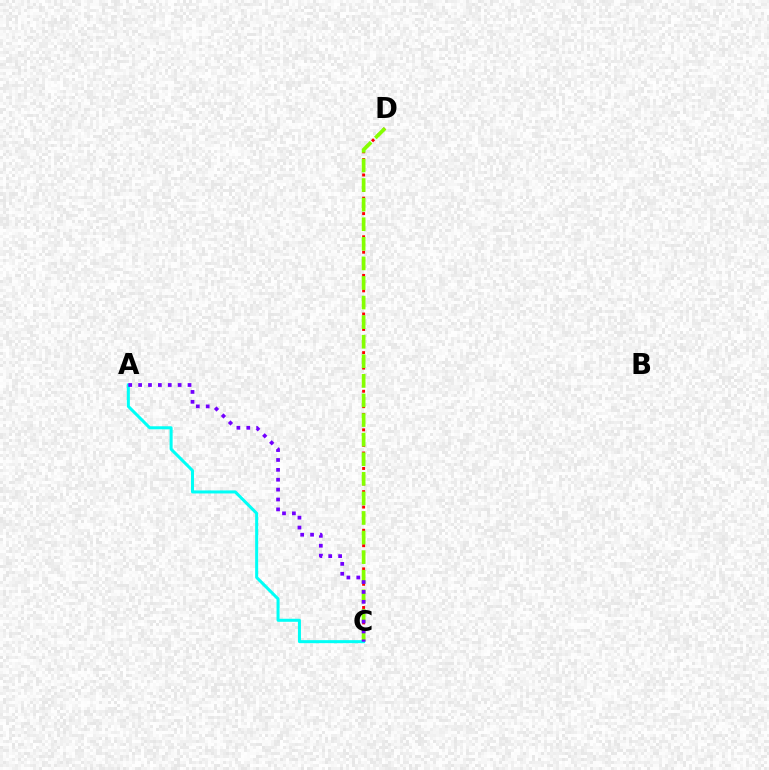{('C', 'D'): [{'color': '#ff0000', 'line_style': 'dotted', 'thickness': 2.1}, {'color': '#84ff00', 'line_style': 'dashed', 'thickness': 2.66}], ('A', 'C'): [{'color': '#00fff6', 'line_style': 'solid', 'thickness': 2.18}, {'color': '#7200ff', 'line_style': 'dotted', 'thickness': 2.69}]}